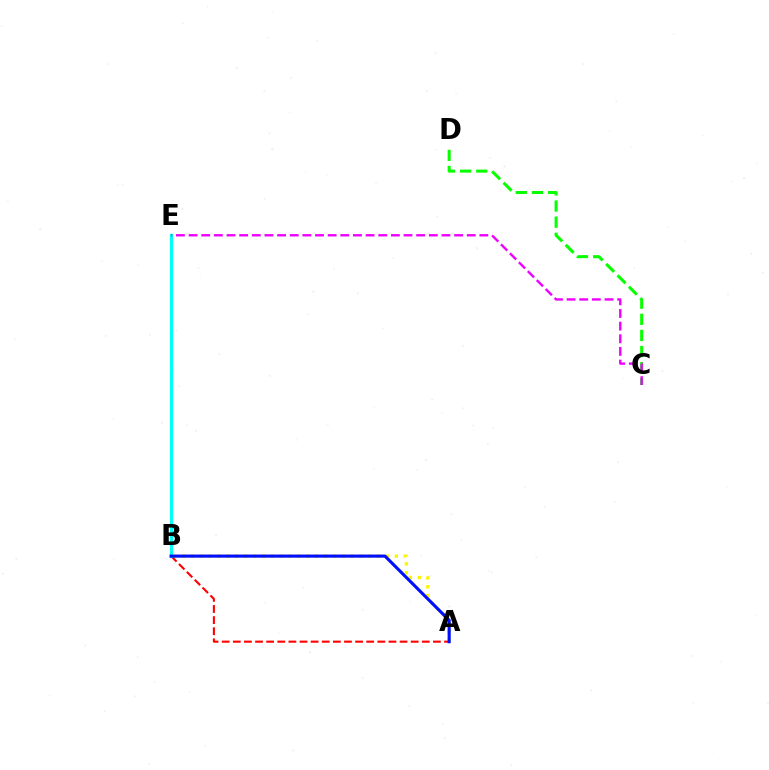{('A', 'B'): [{'color': '#fcf500', 'line_style': 'dotted', 'thickness': 2.41}, {'color': '#ff0000', 'line_style': 'dashed', 'thickness': 1.51}, {'color': '#0010ff', 'line_style': 'solid', 'thickness': 2.25}], ('B', 'E'): [{'color': '#00fff6', 'line_style': 'solid', 'thickness': 2.3}], ('C', 'D'): [{'color': '#08ff00', 'line_style': 'dashed', 'thickness': 2.19}], ('C', 'E'): [{'color': '#ee00ff', 'line_style': 'dashed', 'thickness': 1.72}]}